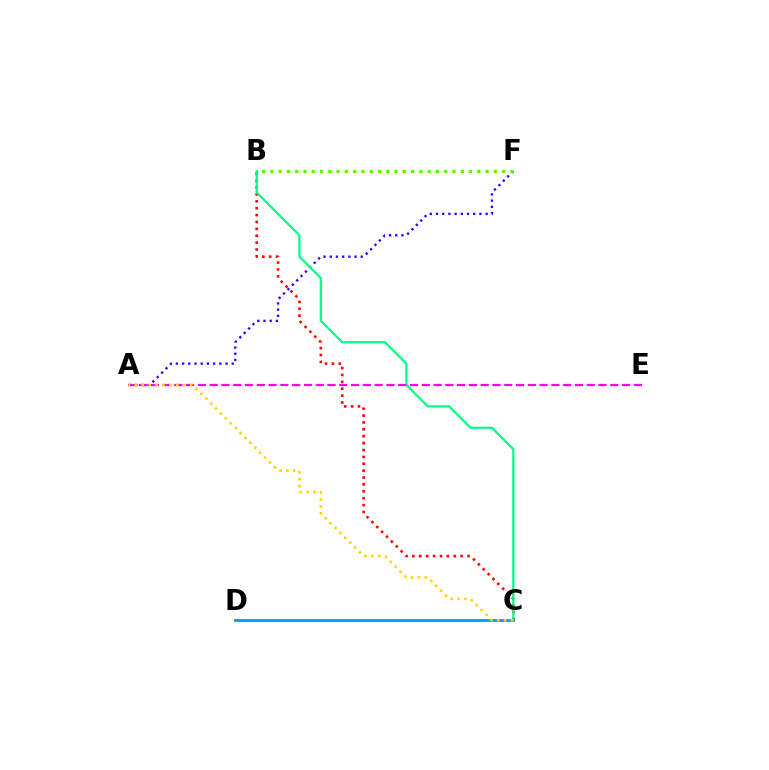{('A', 'F'): [{'color': '#3700ff', 'line_style': 'dotted', 'thickness': 1.68}], ('B', 'C'): [{'color': '#ff0000', 'line_style': 'dotted', 'thickness': 1.87}, {'color': '#00ff86', 'line_style': 'solid', 'thickness': 1.61}], ('A', 'E'): [{'color': '#ff00ed', 'line_style': 'dashed', 'thickness': 1.6}], ('C', 'D'): [{'color': '#009eff', 'line_style': 'solid', 'thickness': 2.05}], ('B', 'F'): [{'color': '#4fff00', 'line_style': 'dotted', 'thickness': 2.25}], ('A', 'C'): [{'color': '#ffd500', 'line_style': 'dotted', 'thickness': 1.88}]}